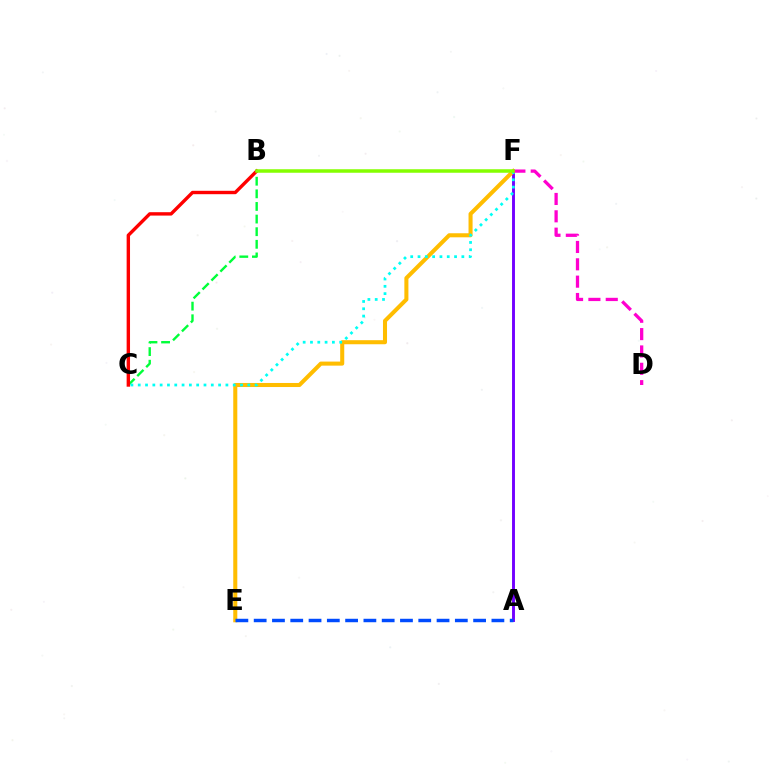{('B', 'C'): [{'color': '#00ff39', 'line_style': 'dashed', 'thickness': 1.71}, {'color': '#ff0000', 'line_style': 'solid', 'thickness': 2.44}], ('A', 'F'): [{'color': '#7200ff', 'line_style': 'solid', 'thickness': 2.1}], ('E', 'F'): [{'color': '#ffbd00', 'line_style': 'solid', 'thickness': 2.92}], ('A', 'E'): [{'color': '#004bff', 'line_style': 'dashed', 'thickness': 2.48}], ('C', 'F'): [{'color': '#00fff6', 'line_style': 'dotted', 'thickness': 1.99}], ('D', 'F'): [{'color': '#ff00cf', 'line_style': 'dashed', 'thickness': 2.36}], ('B', 'F'): [{'color': '#84ff00', 'line_style': 'solid', 'thickness': 2.52}]}